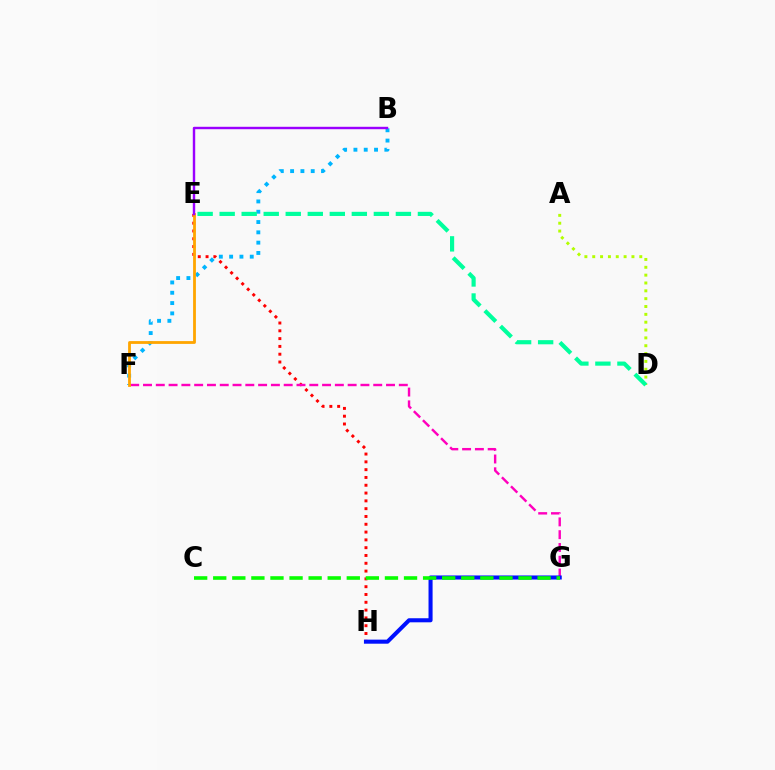{('E', 'H'): [{'color': '#ff0000', 'line_style': 'dotted', 'thickness': 2.12}], ('B', 'F'): [{'color': '#00b5ff', 'line_style': 'dotted', 'thickness': 2.8}], ('A', 'D'): [{'color': '#b3ff00', 'line_style': 'dotted', 'thickness': 2.13}], ('F', 'G'): [{'color': '#ff00bd', 'line_style': 'dashed', 'thickness': 1.74}], ('G', 'H'): [{'color': '#0010ff', 'line_style': 'solid', 'thickness': 2.93}], ('E', 'F'): [{'color': '#ffa500', 'line_style': 'solid', 'thickness': 2.02}], ('D', 'E'): [{'color': '#00ff9d', 'line_style': 'dashed', 'thickness': 2.99}], ('B', 'E'): [{'color': '#9b00ff', 'line_style': 'solid', 'thickness': 1.75}], ('C', 'G'): [{'color': '#08ff00', 'line_style': 'dashed', 'thickness': 2.59}]}